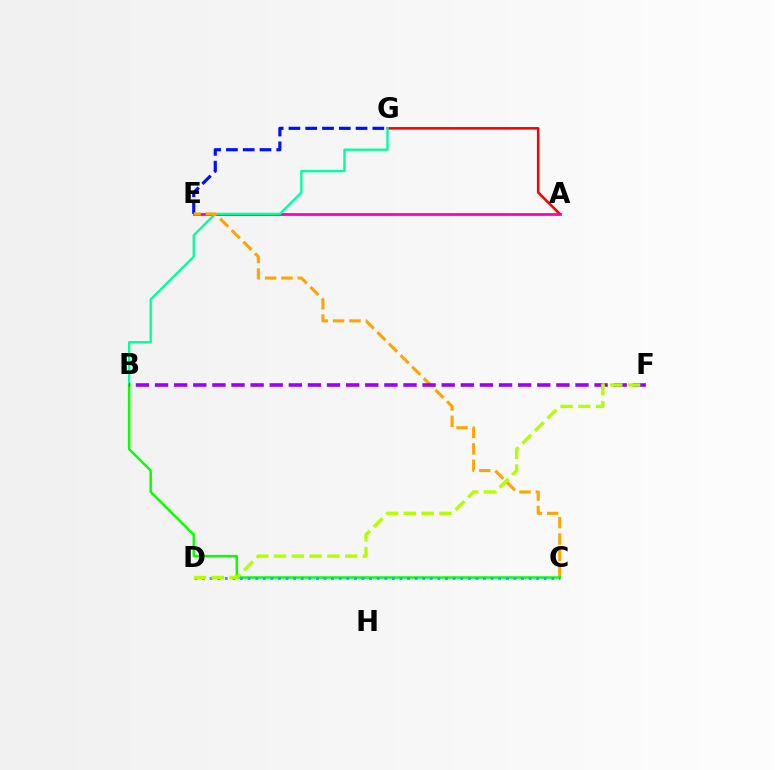{('A', 'G'): [{'color': '#ff0000', 'line_style': 'solid', 'thickness': 1.85}], ('A', 'E'): [{'color': '#ff00bd', 'line_style': 'solid', 'thickness': 2.0}], ('E', 'G'): [{'color': '#0010ff', 'line_style': 'dashed', 'thickness': 2.28}], ('B', 'G'): [{'color': '#00ff9d', 'line_style': 'solid', 'thickness': 1.67}], ('C', 'E'): [{'color': '#ffa500', 'line_style': 'dashed', 'thickness': 2.22}], ('B', 'C'): [{'color': '#08ff00', 'line_style': 'solid', 'thickness': 1.75}], ('C', 'D'): [{'color': '#00b5ff', 'line_style': 'dotted', 'thickness': 2.06}], ('B', 'F'): [{'color': '#9b00ff', 'line_style': 'dashed', 'thickness': 2.6}], ('D', 'F'): [{'color': '#b3ff00', 'line_style': 'dashed', 'thickness': 2.42}]}